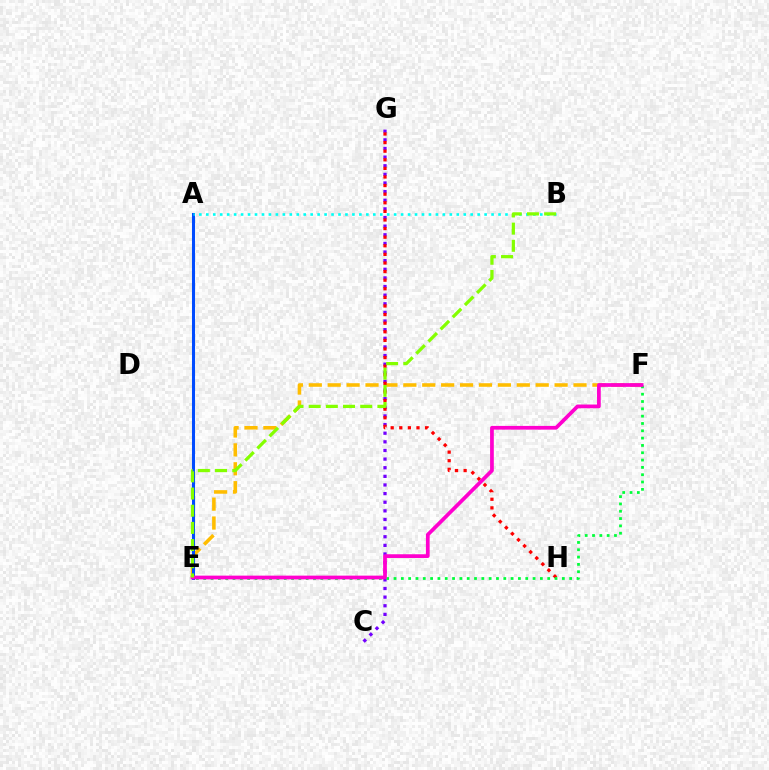{('C', 'G'): [{'color': '#7200ff', 'line_style': 'dotted', 'thickness': 2.34}], ('E', 'F'): [{'color': '#ffbd00', 'line_style': 'dashed', 'thickness': 2.57}, {'color': '#00ff39', 'line_style': 'dotted', 'thickness': 1.99}, {'color': '#ff00cf', 'line_style': 'solid', 'thickness': 2.69}], ('G', 'H'): [{'color': '#ff0000', 'line_style': 'dotted', 'thickness': 2.34}], ('A', 'E'): [{'color': '#004bff', 'line_style': 'solid', 'thickness': 2.19}], ('A', 'B'): [{'color': '#00fff6', 'line_style': 'dotted', 'thickness': 1.89}], ('B', 'E'): [{'color': '#84ff00', 'line_style': 'dashed', 'thickness': 2.33}]}